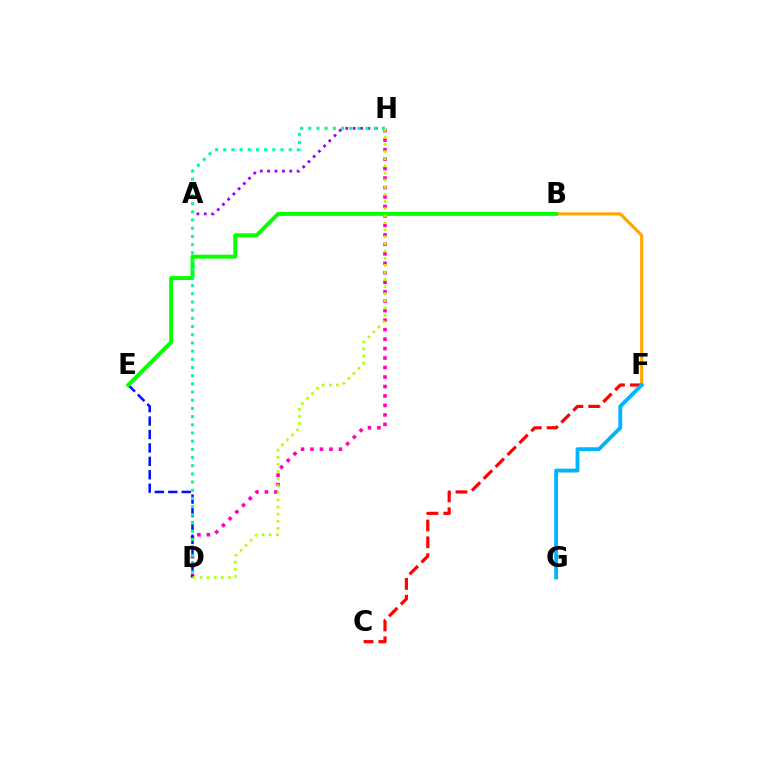{('C', 'F'): [{'color': '#ff0000', 'line_style': 'dashed', 'thickness': 2.28}], ('B', 'F'): [{'color': '#ffa500', 'line_style': 'solid', 'thickness': 2.22}], ('A', 'H'): [{'color': '#9b00ff', 'line_style': 'dotted', 'thickness': 2.0}], ('D', 'H'): [{'color': '#ff00bd', 'line_style': 'dotted', 'thickness': 2.57}, {'color': '#00ff9d', 'line_style': 'dotted', 'thickness': 2.22}, {'color': '#b3ff00', 'line_style': 'dotted', 'thickness': 1.93}], ('F', 'G'): [{'color': '#00b5ff', 'line_style': 'solid', 'thickness': 2.77}], ('D', 'E'): [{'color': '#0010ff', 'line_style': 'dashed', 'thickness': 1.82}], ('B', 'E'): [{'color': '#08ff00', 'line_style': 'solid', 'thickness': 2.84}]}